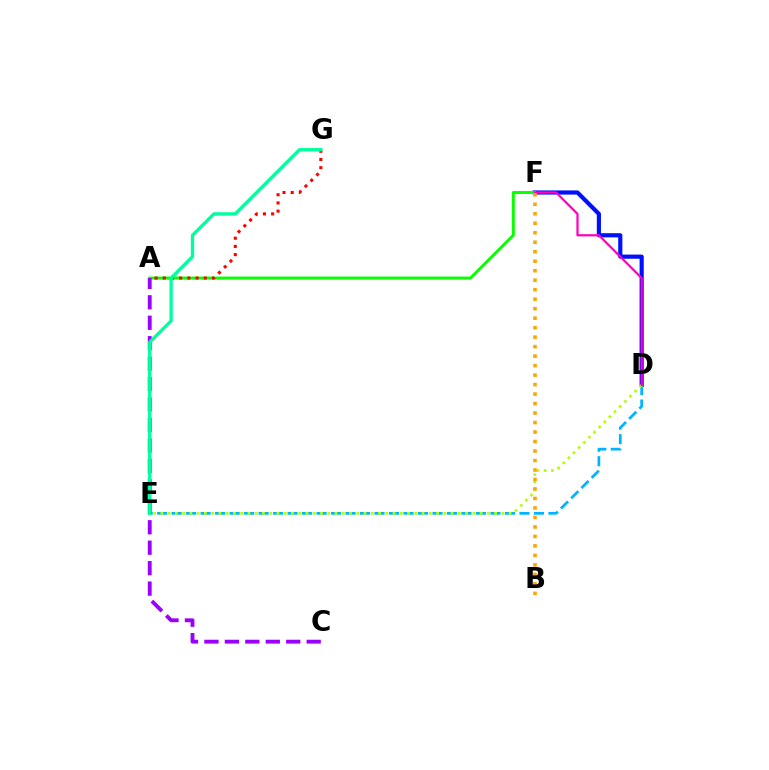{('D', 'F'): [{'color': '#0010ff', 'line_style': 'solid', 'thickness': 3.0}, {'color': '#ff00bd', 'line_style': 'solid', 'thickness': 1.6}], ('D', 'E'): [{'color': '#00b5ff', 'line_style': 'dashed', 'thickness': 1.97}, {'color': '#b3ff00', 'line_style': 'dotted', 'thickness': 1.97}], ('A', 'F'): [{'color': '#08ff00', 'line_style': 'solid', 'thickness': 2.13}], ('A', 'C'): [{'color': '#9b00ff', 'line_style': 'dashed', 'thickness': 2.78}], ('A', 'G'): [{'color': '#ff0000', 'line_style': 'dotted', 'thickness': 2.23}], ('B', 'F'): [{'color': '#ffa500', 'line_style': 'dotted', 'thickness': 2.58}], ('E', 'G'): [{'color': '#00ff9d', 'line_style': 'solid', 'thickness': 2.39}]}